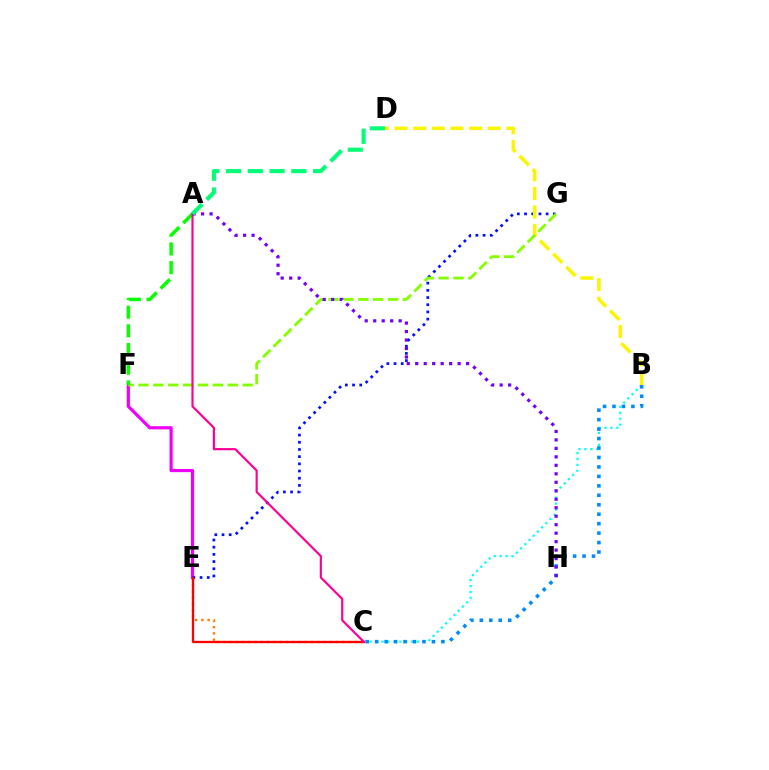{('C', 'E'): [{'color': '#ff7c00', 'line_style': 'dotted', 'thickness': 1.7}, {'color': '#ff0000', 'line_style': 'solid', 'thickness': 1.66}], ('E', 'F'): [{'color': '#ee00ff', 'line_style': 'solid', 'thickness': 2.29}], ('B', 'C'): [{'color': '#00fff6', 'line_style': 'dotted', 'thickness': 1.61}, {'color': '#008cff', 'line_style': 'dotted', 'thickness': 2.57}], ('E', 'G'): [{'color': '#0010ff', 'line_style': 'dotted', 'thickness': 1.95}], ('B', 'D'): [{'color': '#fcf500', 'line_style': 'dashed', 'thickness': 2.53}], ('F', 'G'): [{'color': '#84ff00', 'line_style': 'dashed', 'thickness': 2.02}], ('A', 'F'): [{'color': '#08ff00', 'line_style': 'dashed', 'thickness': 2.54}], ('A', 'C'): [{'color': '#ff0094', 'line_style': 'solid', 'thickness': 1.56}], ('A', 'H'): [{'color': '#7200ff', 'line_style': 'dotted', 'thickness': 2.3}], ('A', 'D'): [{'color': '#00ff74', 'line_style': 'dashed', 'thickness': 2.96}]}